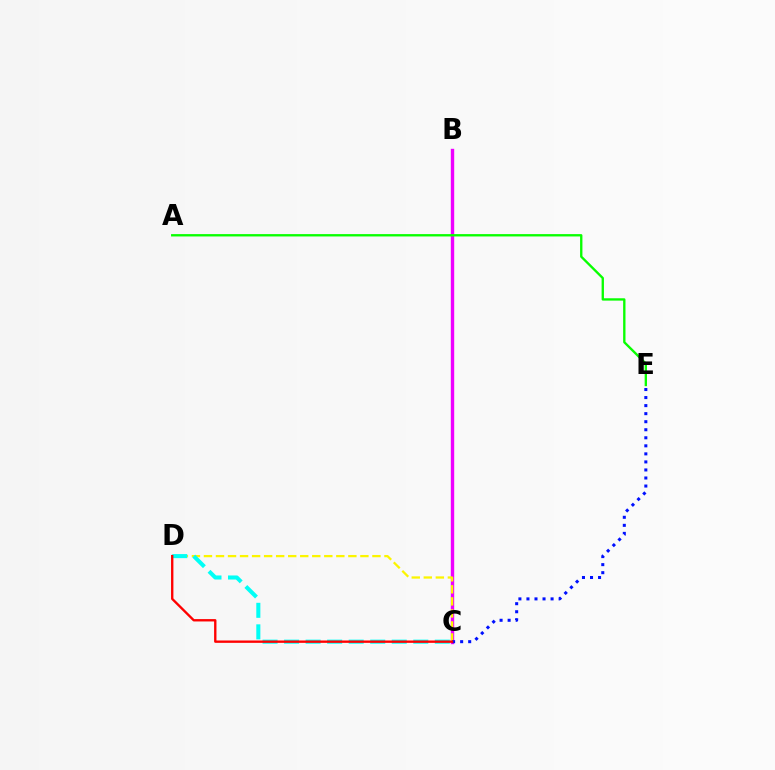{('B', 'C'): [{'color': '#ee00ff', 'line_style': 'solid', 'thickness': 2.44}], ('C', 'D'): [{'color': '#fcf500', 'line_style': 'dashed', 'thickness': 1.63}, {'color': '#00fff6', 'line_style': 'dashed', 'thickness': 2.93}, {'color': '#ff0000', 'line_style': 'solid', 'thickness': 1.7}], ('A', 'E'): [{'color': '#08ff00', 'line_style': 'solid', 'thickness': 1.69}], ('C', 'E'): [{'color': '#0010ff', 'line_style': 'dotted', 'thickness': 2.19}]}